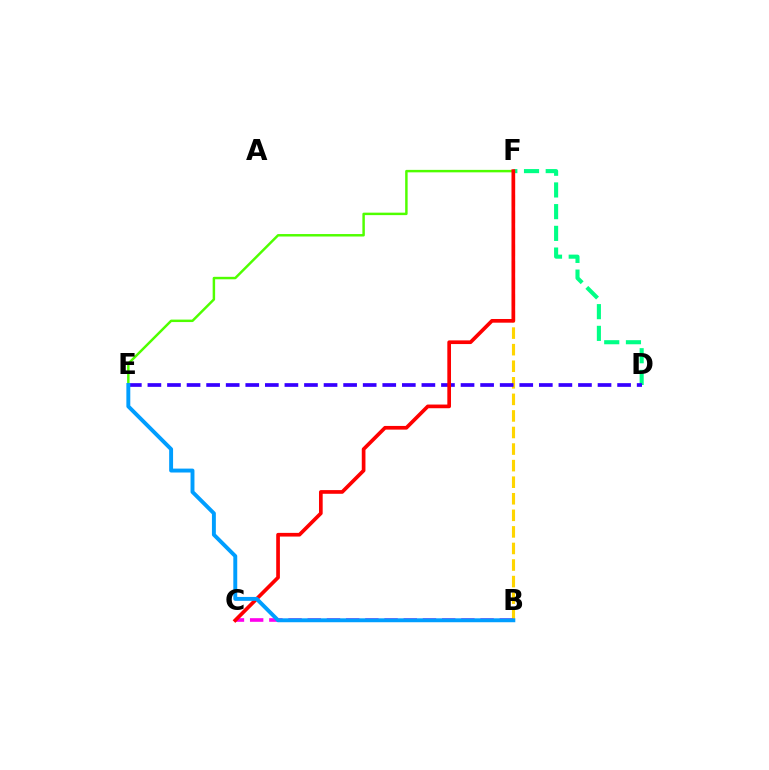{('E', 'F'): [{'color': '#4fff00', 'line_style': 'solid', 'thickness': 1.77}], ('B', 'F'): [{'color': '#ffd500', 'line_style': 'dashed', 'thickness': 2.25}], ('D', 'F'): [{'color': '#00ff86', 'line_style': 'dashed', 'thickness': 2.95}], ('D', 'E'): [{'color': '#3700ff', 'line_style': 'dashed', 'thickness': 2.66}], ('B', 'C'): [{'color': '#ff00ed', 'line_style': 'dashed', 'thickness': 2.61}], ('C', 'F'): [{'color': '#ff0000', 'line_style': 'solid', 'thickness': 2.65}], ('B', 'E'): [{'color': '#009eff', 'line_style': 'solid', 'thickness': 2.82}]}